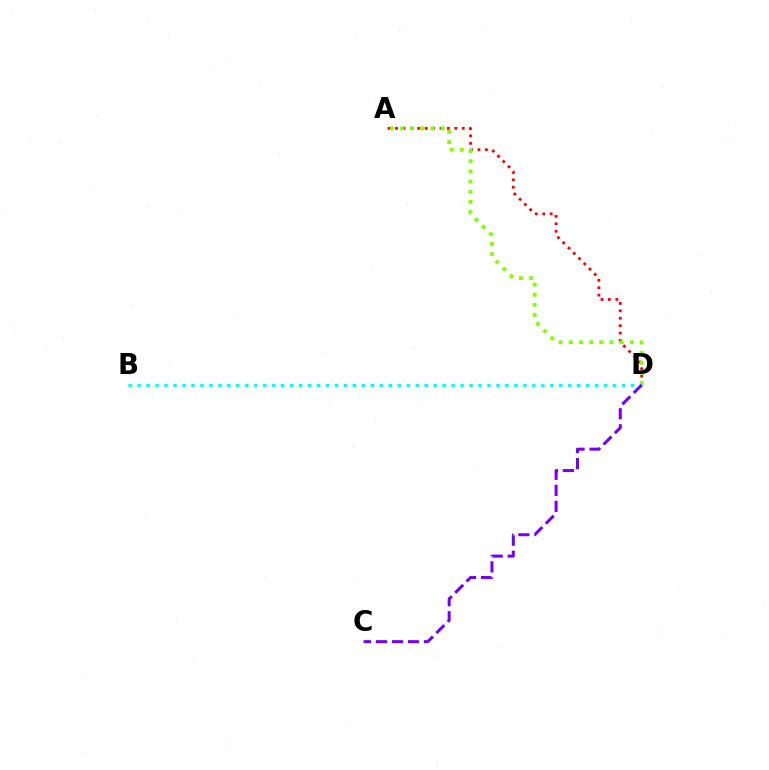{('A', 'D'): [{'color': '#ff0000', 'line_style': 'dotted', 'thickness': 2.02}, {'color': '#84ff00', 'line_style': 'dotted', 'thickness': 2.76}], ('B', 'D'): [{'color': '#00fff6', 'line_style': 'dotted', 'thickness': 2.44}], ('C', 'D'): [{'color': '#7200ff', 'line_style': 'dashed', 'thickness': 2.18}]}